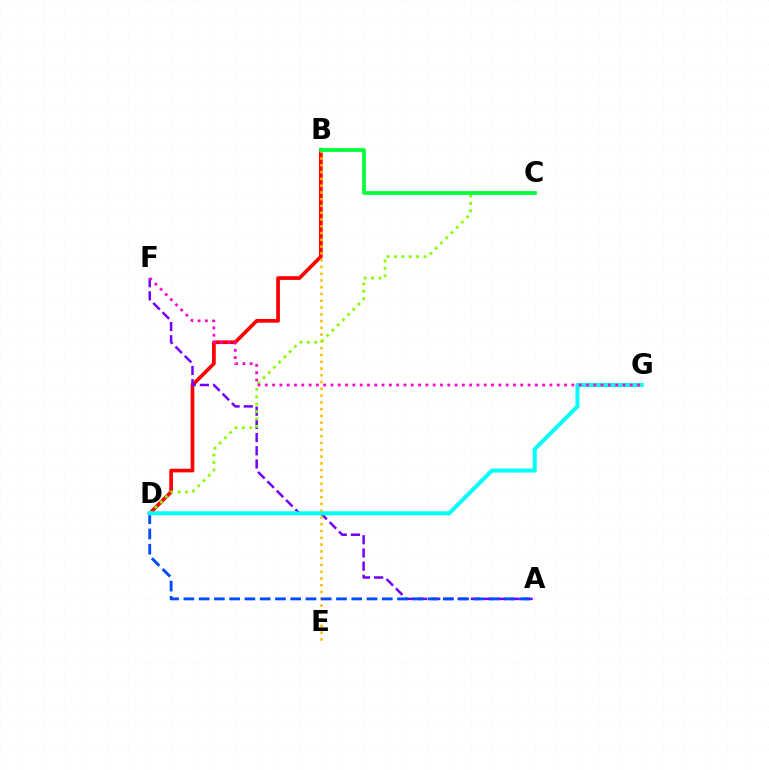{('B', 'D'): [{'color': '#ff0000', 'line_style': 'solid', 'thickness': 2.65}], ('A', 'F'): [{'color': '#7200ff', 'line_style': 'dashed', 'thickness': 1.79}], ('B', 'E'): [{'color': '#ffbd00', 'line_style': 'dotted', 'thickness': 1.84}], ('C', 'D'): [{'color': '#84ff00', 'line_style': 'dotted', 'thickness': 2.01}], ('A', 'D'): [{'color': '#004bff', 'line_style': 'dashed', 'thickness': 2.07}], ('B', 'C'): [{'color': '#00ff39', 'line_style': 'solid', 'thickness': 2.67}], ('D', 'G'): [{'color': '#00fff6', 'line_style': 'solid', 'thickness': 2.89}], ('F', 'G'): [{'color': '#ff00cf', 'line_style': 'dotted', 'thickness': 1.98}]}